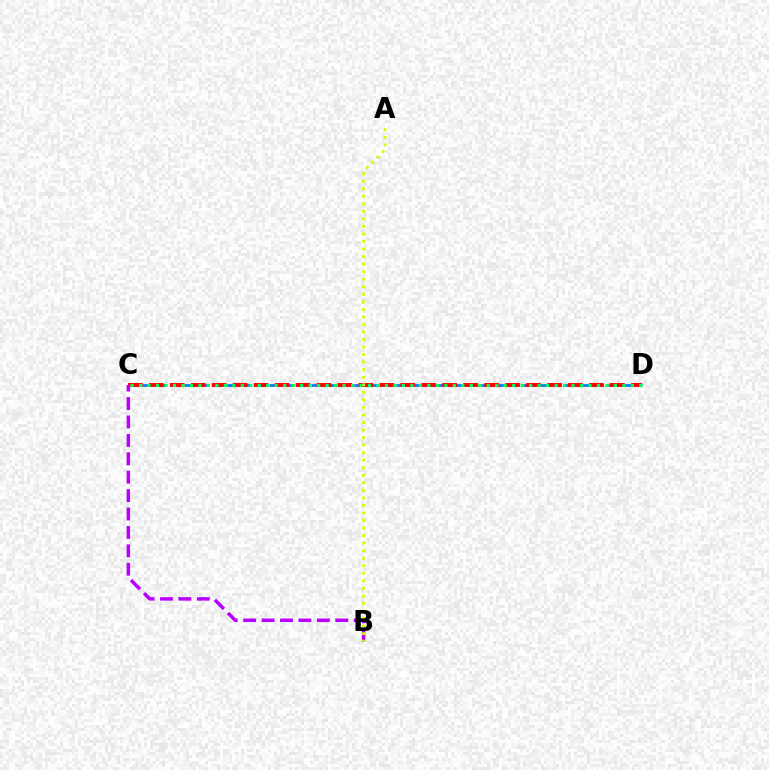{('C', 'D'): [{'color': '#0074ff', 'line_style': 'dashed', 'thickness': 1.92}, {'color': '#ff0000', 'line_style': 'dashed', 'thickness': 2.85}, {'color': '#00ff5c', 'line_style': 'dotted', 'thickness': 2.3}], ('B', 'C'): [{'color': '#b900ff', 'line_style': 'dashed', 'thickness': 2.5}], ('A', 'B'): [{'color': '#d1ff00', 'line_style': 'dotted', 'thickness': 2.05}]}